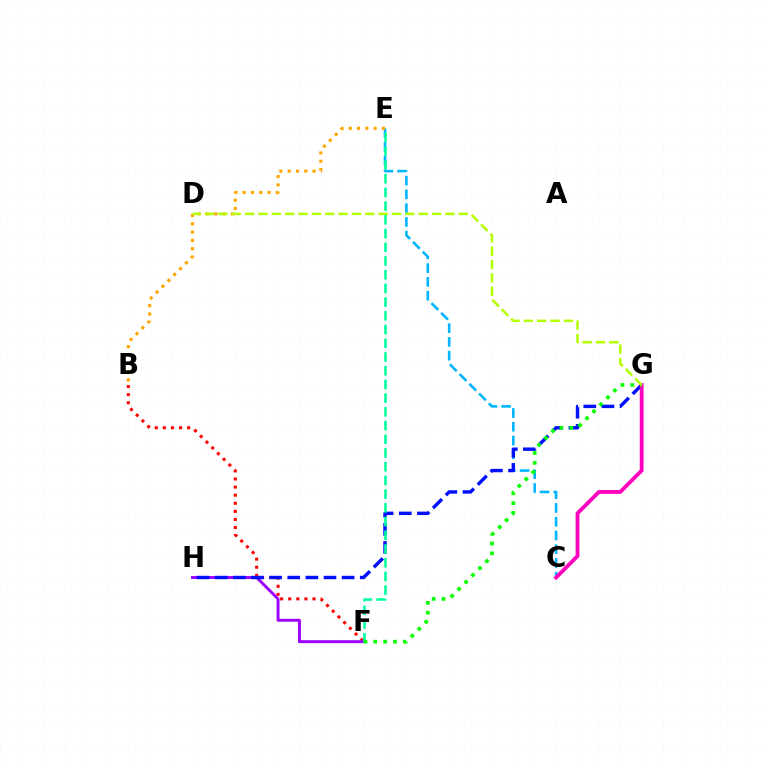{('B', 'F'): [{'color': '#ff0000', 'line_style': 'dotted', 'thickness': 2.2}], ('C', 'E'): [{'color': '#00b5ff', 'line_style': 'dashed', 'thickness': 1.87}], ('F', 'H'): [{'color': '#9b00ff', 'line_style': 'solid', 'thickness': 2.1}], ('G', 'H'): [{'color': '#0010ff', 'line_style': 'dashed', 'thickness': 2.46}], ('C', 'G'): [{'color': '#ff00bd', 'line_style': 'solid', 'thickness': 2.74}], ('E', 'F'): [{'color': '#00ff9d', 'line_style': 'dashed', 'thickness': 1.86}], ('F', 'G'): [{'color': '#08ff00', 'line_style': 'dotted', 'thickness': 2.67}], ('B', 'E'): [{'color': '#ffa500', 'line_style': 'dotted', 'thickness': 2.25}], ('D', 'G'): [{'color': '#b3ff00', 'line_style': 'dashed', 'thickness': 1.81}]}